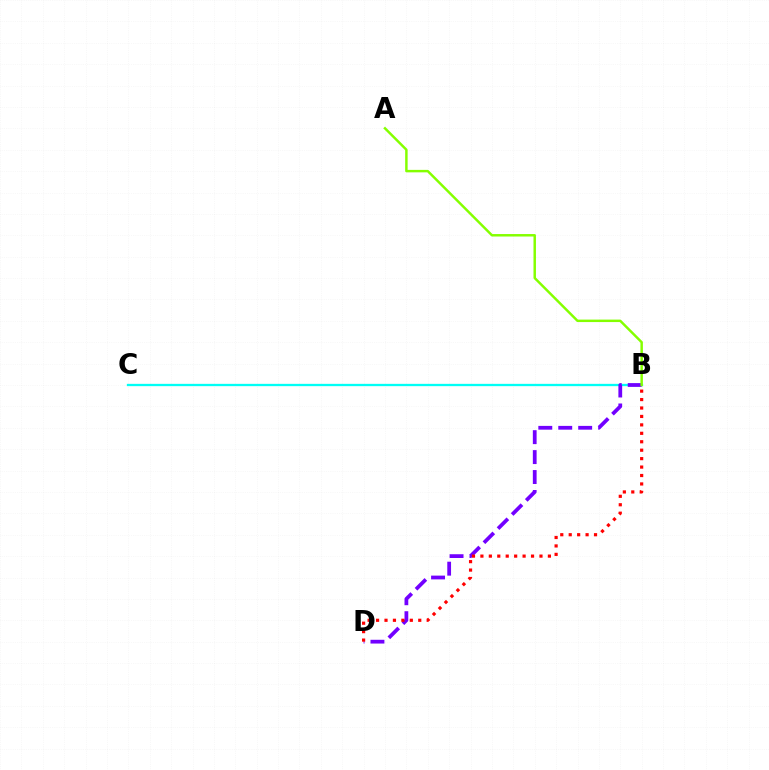{('B', 'C'): [{'color': '#00fff6', 'line_style': 'solid', 'thickness': 1.66}], ('B', 'D'): [{'color': '#7200ff', 'line_style': 'dashed', 'thickness': 2.71}, {'color': '#ff0000', 'line_style': 'dotted', 'thickness': 2.29}], ('A', 'B'): [{'color': '#84ff00', 'line_style': 'solid', 'thickness': 1.77}]}